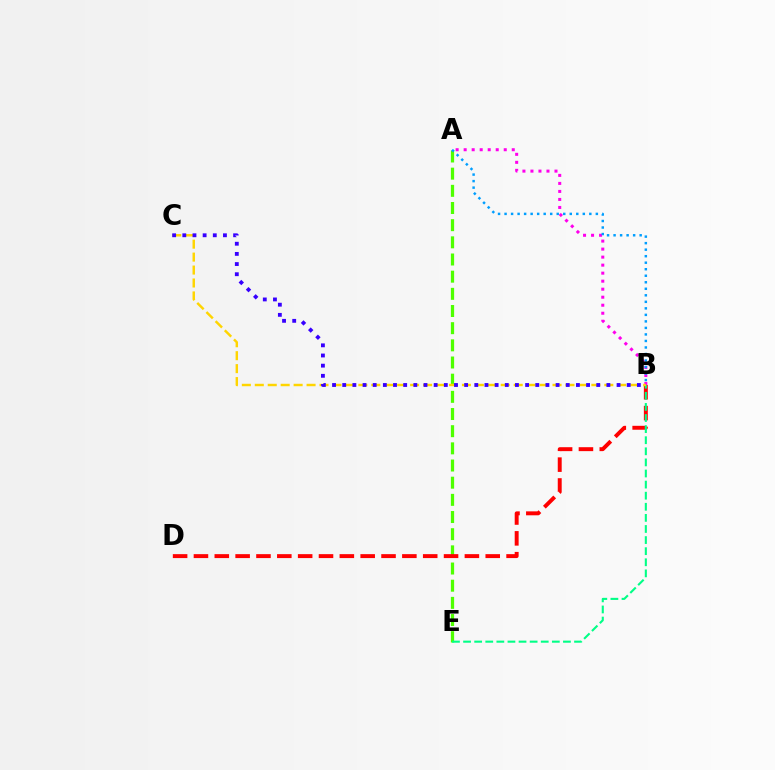{('A', 'E'): [{'color': '#4fff00', 'line_style': 'dashed', 'thickness': 2.33}], ('A', 'B'): [{'color': '#ff00ed', 'line_style': 'dotted', 'thickness': 2.18}, {'color': '#009eff', 'line_style': 'dotted', 'thickness': 1.77}], ('B', 'D'): [{'color': '#ff0000', 'line_style': 'dashed', 'thickness': 2.83}], ('B', 'E'): [{'color': '#00ff86', 'line_style': 'dashed', 'thickness': 1.51}], ('B', 'C'): [{'color': '#ffd500', 'line_style': 'dashed', 'thickness': 1.76}, {'color': '#3700ff', 'line_style': 'dotted', 'thickness': 2.76}]}